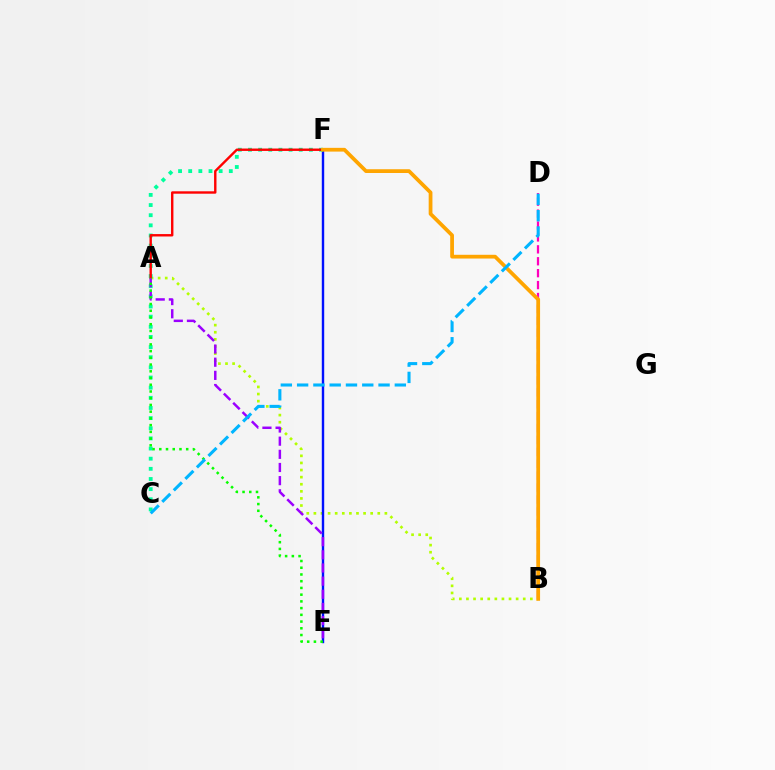{('A', 'B'): [{'color': '#b3ff00', 'line_style': 'dotted', 'thickness': 1.93}], ('E', 'F'): [{'color': '#0010ff', 'line_style': 'solid', 'thickness': 1.74}], ('C', 'F'): [{'color': '#00ff9d', 'line_style': 'dotted', 'thickness': 2.76}], ('A', 'F'): [{'color': '#ff0000', 'line_style': 'solid', 'thickness': 1.73}], ('A', 'E'): [{'color': '#9b00ff', 'line_style': 'dashed', 'thickness': 1.79}, {'color': '#08ff00', 'line_style': 'dotted', 'thickness': 1.83}], ('B', 'D'): [{'color': '#ff00bd', 'line_style': 'dashed', 'thickness': 1.62}], ('B', 'F'): [{'color': '#ffa500', 'line_style': 'solid', 'thickness': 2.7}], ('C', 'D'): [{'color': '#00b5ff', 'line_style': 'dashed', 'thickness': 2.21}]}